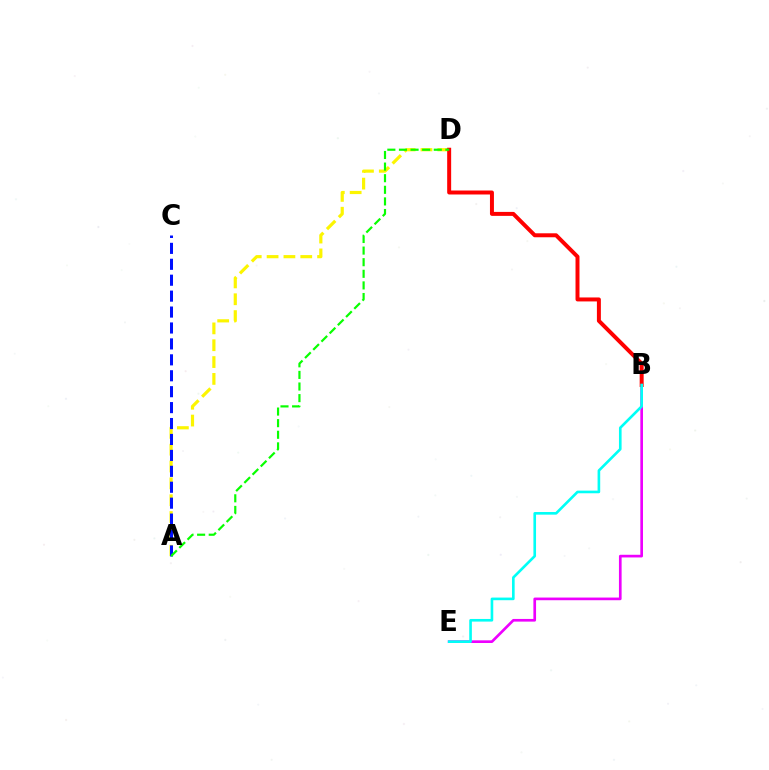{('A', 'D'): [{'color': '#fcf500', 'line_style': 'dashed', 'thickness': 2.29}, {'color': '#08ff00', 'line_style': 'dashed', 'thickness': 1.58}], ('B', 'E'): [{'color': '#ee00ff', 'line_style': 'solid', 'thickness': 1.92}, {'color': '#00fff6', 'line_style': 'solid', 'thickness': 1.9}], ('A', 'C'): [{'color': '#0010ff', 'line_style': 'dashed', 'thickness': 2.16}], ('B', 'D'): [{'color': '#ff0000', 'line_style': 'solid', 'thickness': 2.86}]}